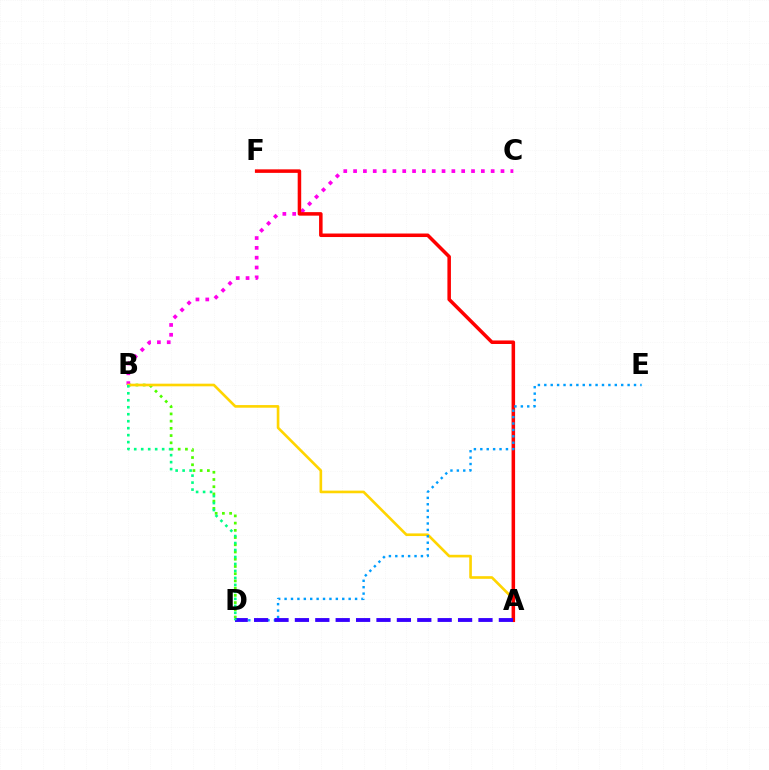{('B', 'D'): [{'color': '#4fff00', 'line_style': 'dotted', 'thickness': 1.96}, {'color': '#00ff86', 'line_style': 'dotted', 'thickness': 1.9}], ('B', 'C'): [{'color': '#ff00ed', 'line_style': 'dotted', 'thickness': 2.67}], ('A', 'B'): [{'color': '#ffd500', 'line_style': 'solid', 'thickness': 1.9}], ('A', 'F'): [{'color': '#ff0000', 'line_style': 'solid', 'thickness': 2.54}], ('D', 'E'): [{'color': '#009eff', 'line_style': 'dotted', 'thickness': 1.74}], ('A', 'D'): [{'color': '#3700ff', 'line_style': 'dashed', 'thickness': 2.77}]}